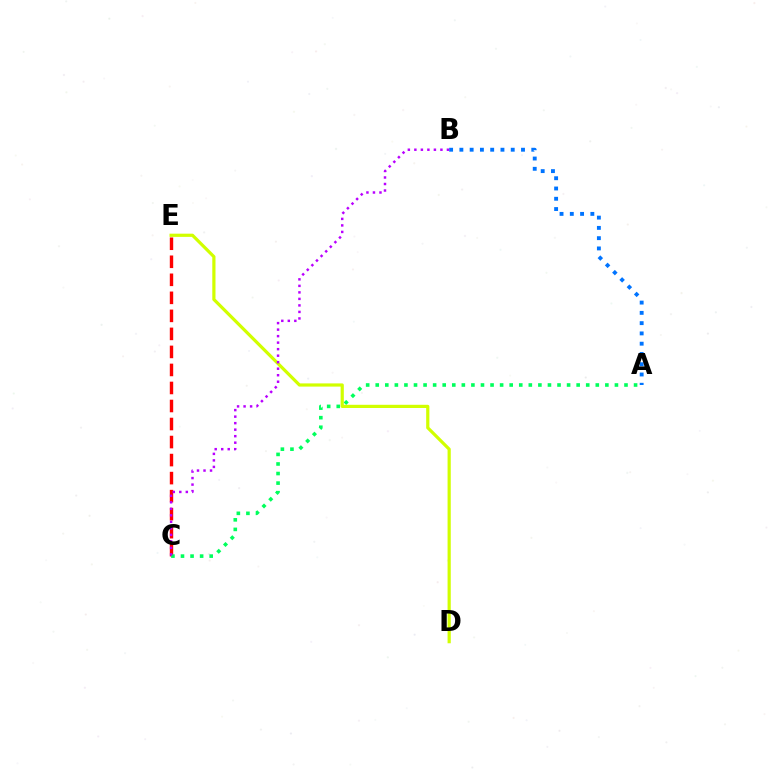{('C', 'E'): [{'color': '#ff0000', 'line_style': 'dashed', 'thickness': 2.45}], ('A', 'B'): [{'color': '#0074ff', 'line_style': 'dotted', 'thickness': 2.79}], ('A', 'C'): [{'color': '#00ff5c', 'line_style': 'dotted', 'thickness': 2.6}], ('D', 'E'): [{'color': '#d1ff00', 'line_style': 'solid', 'thickness': 2.31}], ('B', 'C'): [{'color': '#b900ff', 'line_style': 'dotted', 'thickness': 1.77}]}